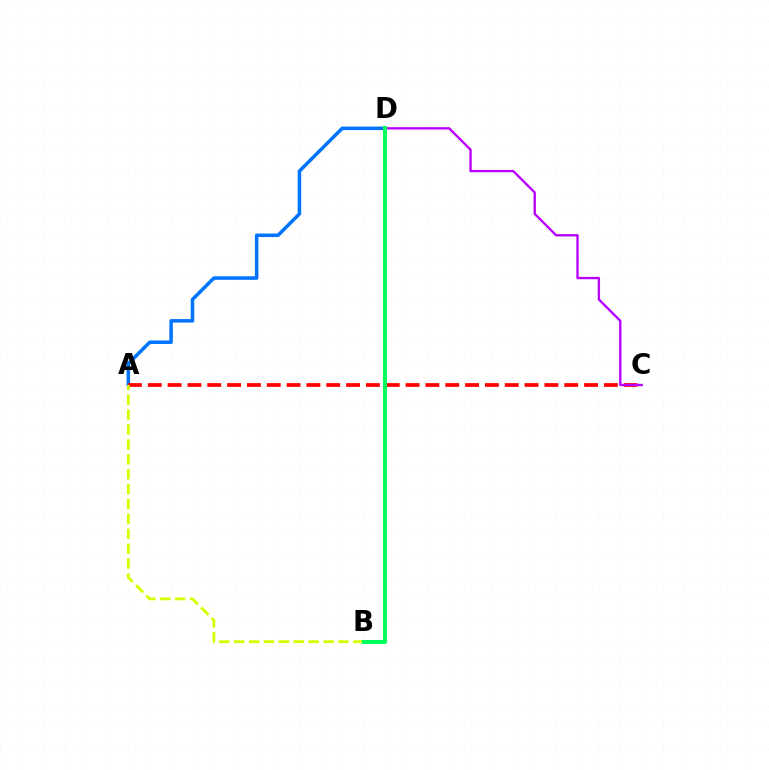{('A', 'D'): [{'color': '#0074ff', 'line_style': 'solid', 'thickness': 2.53}], ('A', 'C'): [{'color': '#ff0000', 'line_style': 'dashed', 'thickness': 2.69}], ('A', 'B'): [{'color': '#d1ff00', 'line_style': 'dashed', 'thickness': 2.02}], ('C', 'D'): [{'color': '#b900ff', 'line_style': 'solid', 'thickness': 1.69}], ('B', 'D'): [{'color': '#00ff5c', 'line_style': 'solid', 'thickness': 2.95}]}